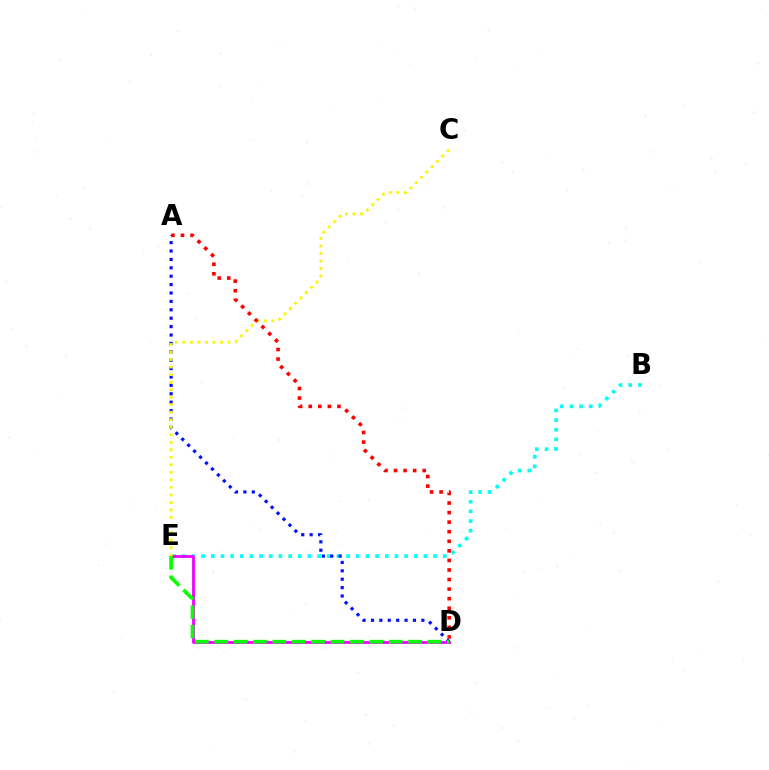{('B', 'E'): [{'color': '#00fff6', 'line_style': 'dotted', 'thickness': 2.63}], ('A', 'D'): [{'color': '#0010ff', 'line_style': 'dotted', 'thickness': 2.28}, {'color': '#ff0000', 'line_style': 'dotted', 'thickness': 2.6}], ('D', 'E'): [{'color': '#ee00ff', 'line_style': 'solid', 'thickness': 2.0}, {'color': '#08ff00', 'line_style': 'dashed', 'thickness': 2.63}], ('C', 'E'): [{'color': '#fcf500', 'line_style': 'dotted', 'thickness': 2.04}]}